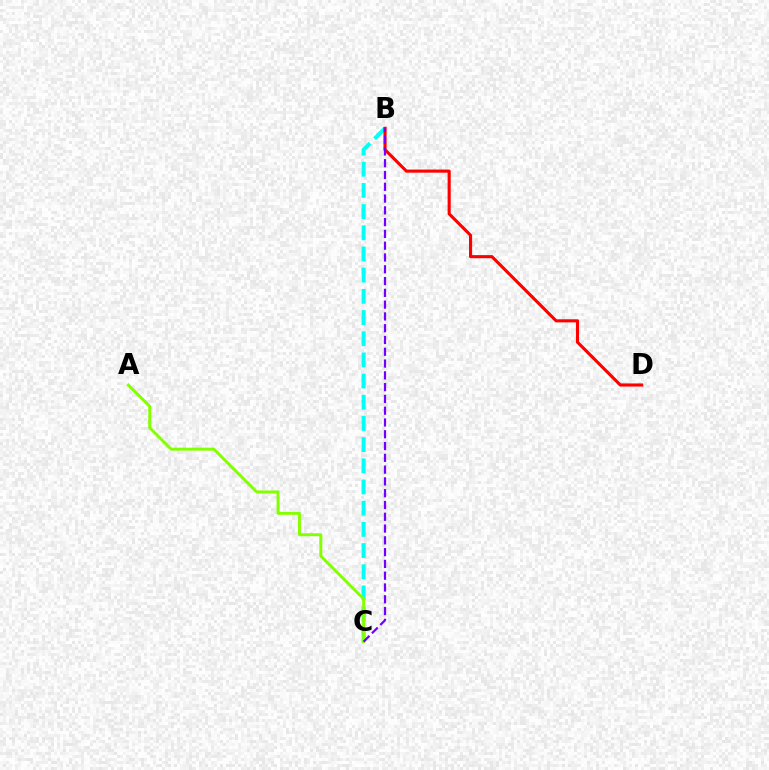{('B', 'C'): [{'color': '#00fff6', 'line_style': 'dashed', 'thickness': 2.88}, {'color': '#7200ff', 'line_style': 'dashed', 'thickness': 1.6}], ('B', 'D'): [{'color': '#ff0000', 'line_style': 'solid', 'thickness': 2.24}], ('A', 'C'): [{'color': '#84ff00', 'line_style': 'solid', 'thickness': 2.12}]}